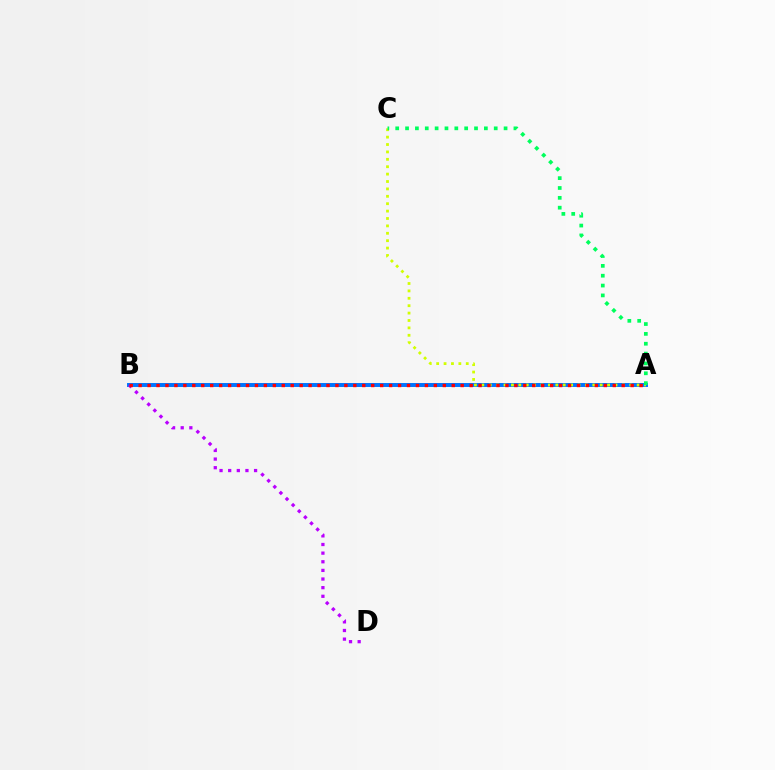{('A', 'B'): [{'color': '#0074ff', 'line_style': 'solid', 'thickness': 2.84}, {'color': '#ff0000', 'line_style': 'dotted', 'thickness': 2.43}], ('A', 'C'): [{'color': '#d1ff00', 'line_style': 'dotted', 'thickness': 2.01}, {'color': '#00ff5c', 'line_style': 'dotted', 'thickness': 2.68}], ('B', 'D'): [{'color': '#b900ff', 'line_style': 'dotted', 'thickness': 2.35}]}